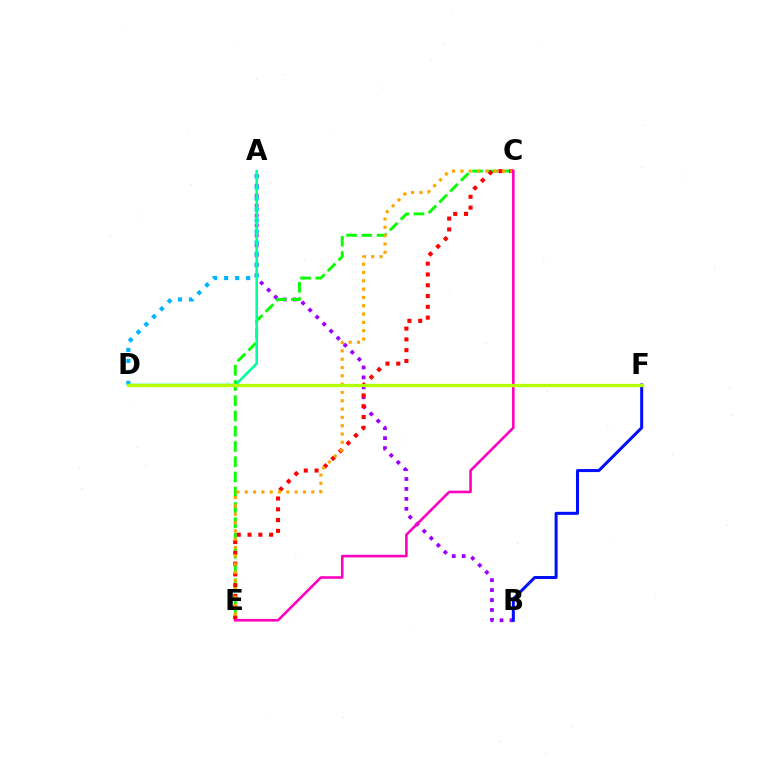{('A', 'B'): [{'color': '#9b00ff', 'line_style': 'dotted', 'thickness': 2.7}], ('C', 'E'): [{'color': '#08ff00', 'line_style': 'dashed', 'thickness': 2.07}, {'color': '#ff0000', 'line_style': 'dotted', 'thickness': 2.93}, {'color': '#ffa500', 'line_style': 'dotted', 'thickness': 2.26}, {'color': '#ff00bd', 'line_style': 'solid', 'thickness': 1.87}], ('A', 'D'): [{'color': '#00b5ff', 'line_style': 'dotted', 'thickness': 2.99}, {'color': '#00ff9d', 'line_style': 'solid', 'thickness': 1.86}], ('B', 'F'): [{'color': '#0010ff', 'line_style': 'solid', 'thickness': 2.18}], ('D', 'F'): [{'color': '#b3ff00', 'line_style': 'solid', 'thickness': 2.35}]}